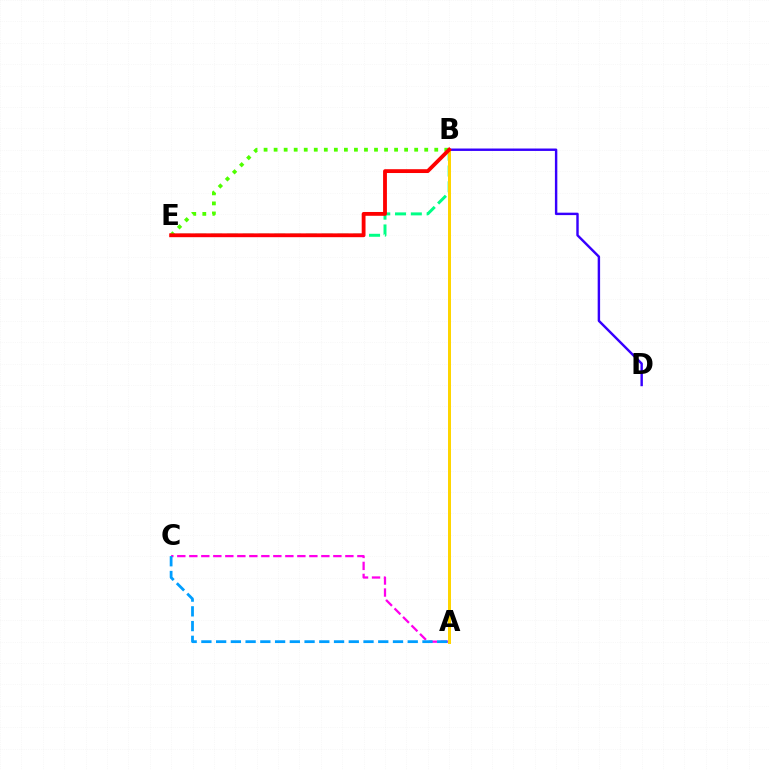{('B', 'E'): [{'color': '#00ff86', 'line_style': 'dashed', 'thickness': 2.15}, {'color': '#4fff00', 'line_style': 'dotted', 'thickness': 2.73}, {'color': '#ff0000', 'line_style': 'solid', 'thickness': 2.75}], ('A', 'C'): [{'color': '#ff00ed', 'line_style': 'dashed', 'thickness': 1.63}, {'color': '#009eff', 'line_style': 'dashed', 'thickness': 2.0}], ('A', 'B'): [{'color': '#ffd500', 'line_style': 'solid', 'thickness': 2.15}], ('B', 'D'): [{'color': '#3700ff', 'line_style': 'solid', 'thickness': 1.74}]}